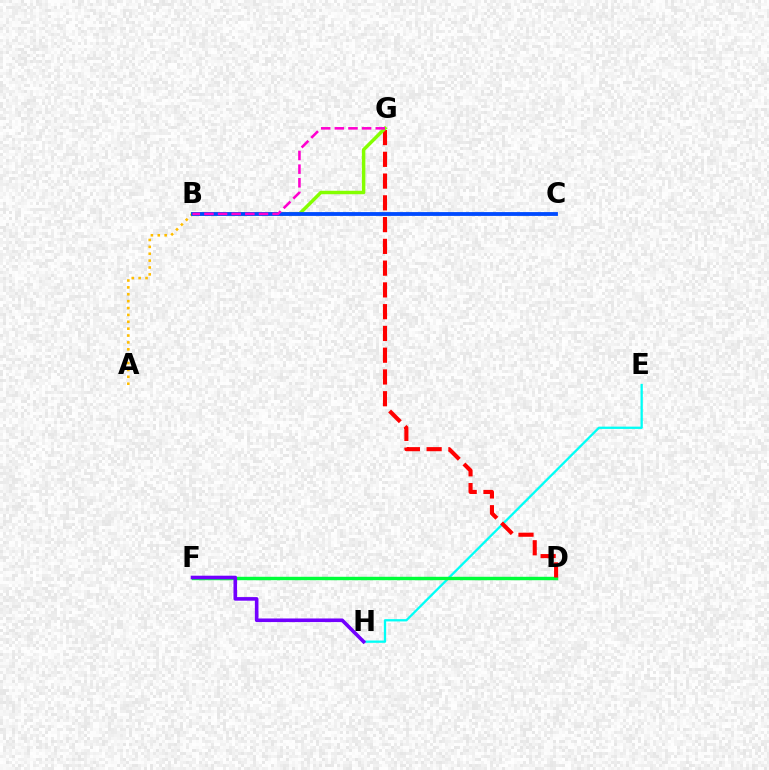{('E', 'H'): [{'color': '#00fff6', 'line_style': 'solid', 'thickness': 1.65}], ('A', 'B'): [{'color': '#ffbd00', 'line_style': 'dotted', 'thickness': 1.87}], ('D', 'F'): [{'color': '#00ff39', 'line_style': 'solid', 'thickness': 2.46}], ('D', 'G'): [{'color': '#ff0000', 'line_style': 'dashed', 'thickness': 2.96}], ('B', 'G'): [{'color': '#84ff00', 'line_style': 'solid', 'thickness': 2.49}, {'color': '#ff00cf', 'line_style': 'dashed', 'thickness': 1.85}], ('B', 'C'): [{'color': '#004bff', 'line_style': 'solid', 'thickness': 2.76}], ('F', 'H'): [{'color': '#7200ff', 'line_style': 'solid', 'thickness': 2.59}]}